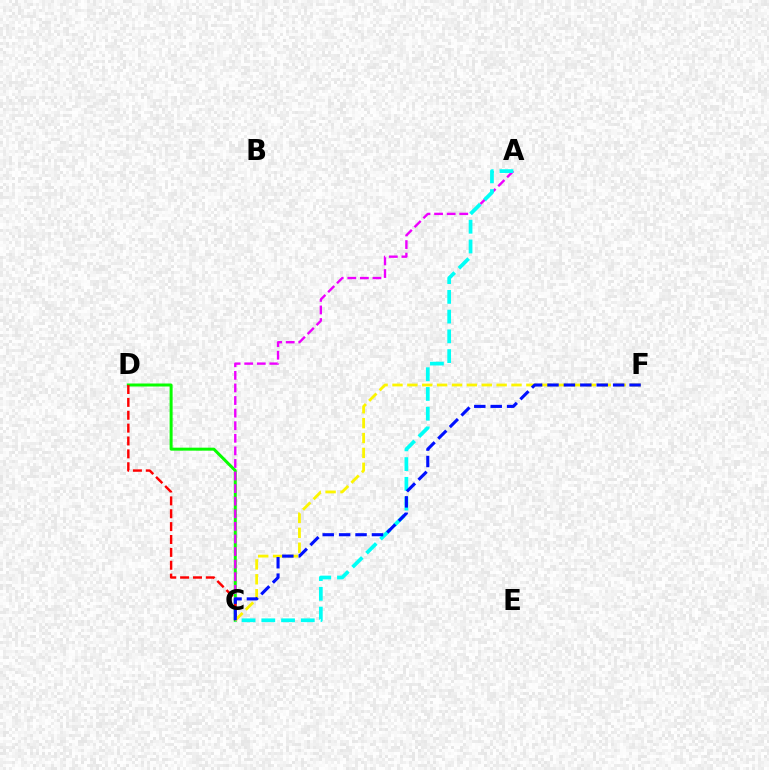{('C', 'D'): [{'color': '#08ff00', 'line_style': 'solid', 'thickness': 2.15}, {'color': '#ff0000', 'line_style': 'dashed', 'thickness': 1.75}], ('A', 'C'): [{'color': '#ee00ff', 'line_style': 'dashed', 'thickness': 1.71}, {'color': '#00fff6', 'line_style': 'dashed', 'thickness': 2.68}], ('C', 'F'): [{'color': '#fcf500', 'line_style': 'dashed', 'thickness': 2.02}, {'color': '#0010ff', 'line_style': 'dashed', 'thickness': 2.23}]}